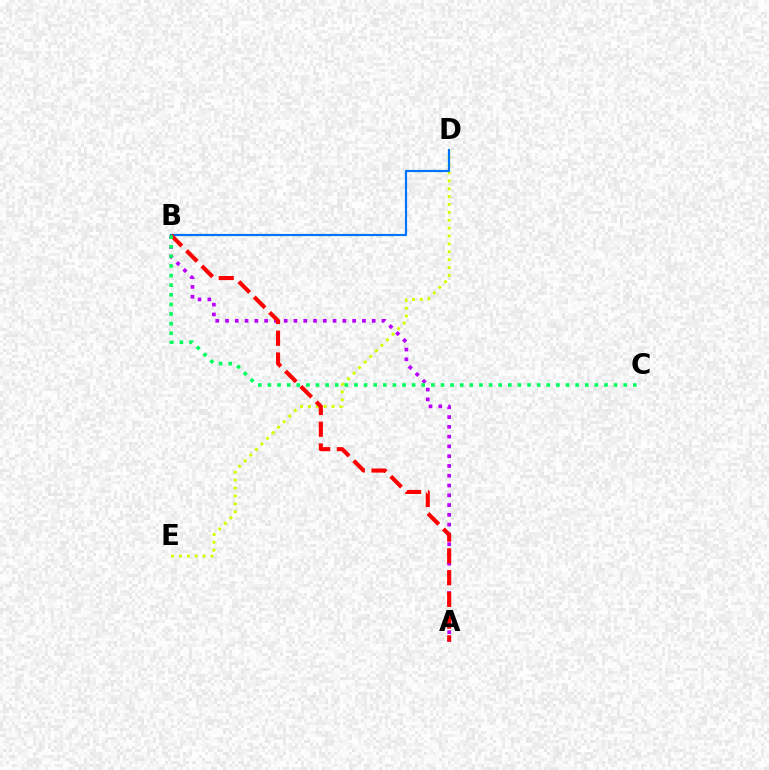{('D', 'E'): [{'color': '#d1ff00', 'line_style': 'dotted', 'thickness': 2.14}], ('A', 'B'): [{'color': '#b900ff', 'line_style': 'dotted', 'thickness': 2.66}, {'color': '#ff0000', 'line_style': 'dashed', 'thickness': 2.95}], ('B', 'D'): [{'color': '#0074ff', 'line_style': 'solid', 'thickness': 1.57}], ('B', 'C'): [{'color': '#00ff5c', 'line_style': 'dotted', 'thickness': 2.61}]}